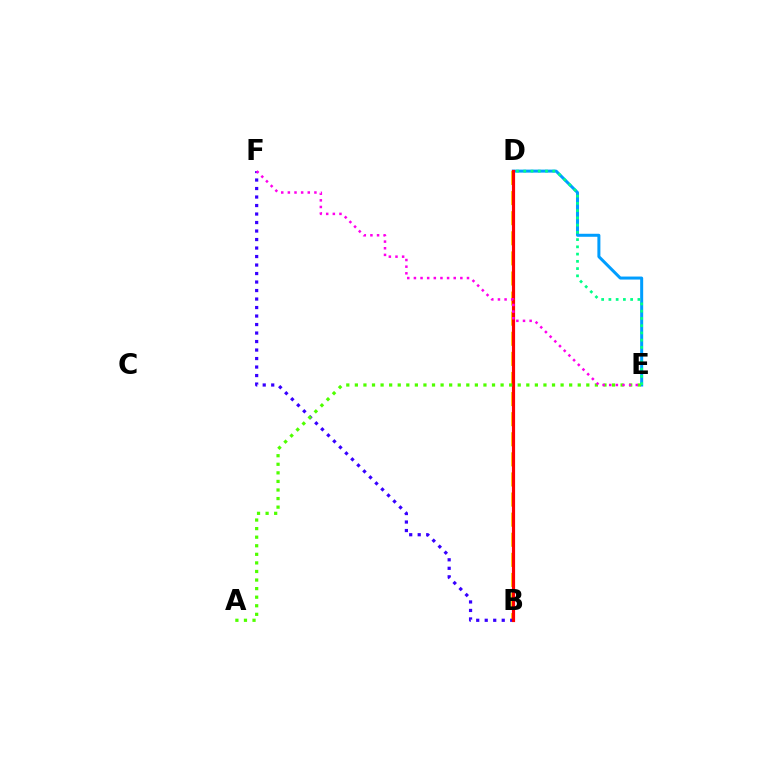{('D', 'E'): [{'color': '#009eff', 'line_style': 'solid', 'thickness': 2.17}, {'color': '#00ff86', 'line_style': 'dotted', 'thickness': 1.97}], ('B', 'D'): [{'color': '#ffd500', 'line_style': 'dashed', 'thickness': 2.73}, {'color': '#ff0000', 'line_style': 'solid', 'thickness': 2.29}], ('B', 'F'): [{'color': '#3700ff', 'line_style': 'dotted', 'thickness': 2.31}], ('A', 'E'): [{'color': '#4fff00', 'line_style': 'dotted', 'thickness': 2.33}], ('E', 'F'): [{'color': '#ff00ed', 'line_style': 'dotted', 'thickness': 1.8}]}